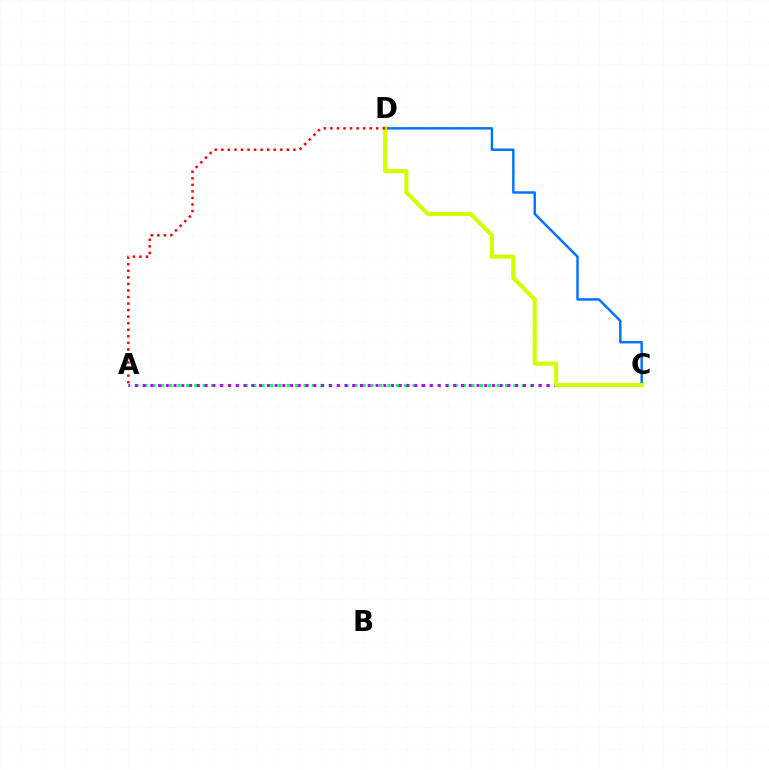{('A', 'C'): [{'color': '#00ff5c', 'line_style': 'dotted', 'thickness': 2.28}, {'color': '#b900ff', 'line_style': 'dotted', 'thickness': 2.11}], ('C', 'D'): [{'color': '#0074ff', 'line_style': 'solid', 'thickness': 1.77}, {'color': '#d1ff00', 'line_style': 'solid', 'thickness': 2.94}], ('A', 'D'): [{'color': '#ff0000', 'line_style': 'dotted', 'thickness': 1.78}]}